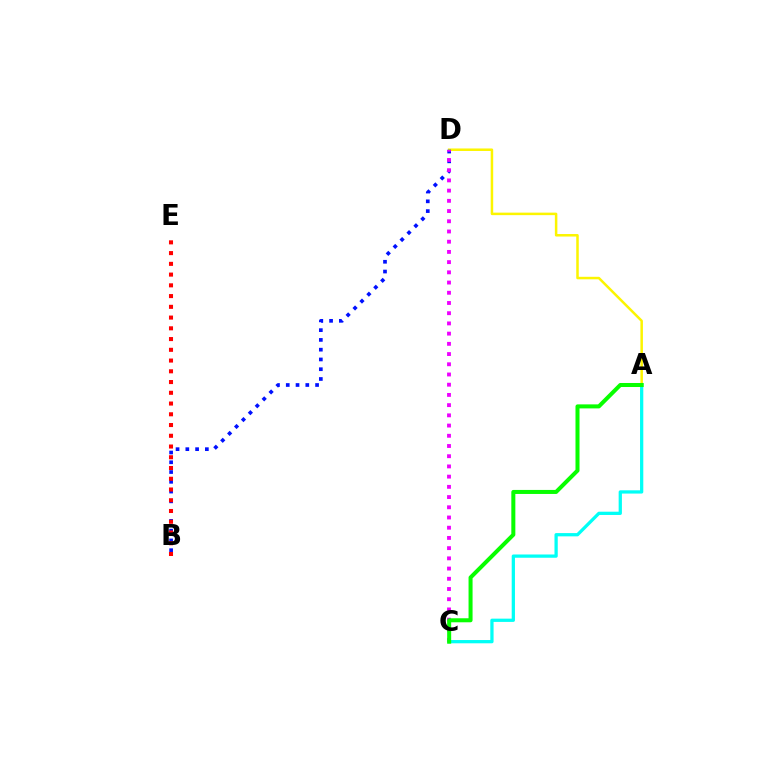{('A', 'D'): [{'color': '#fcf500', 'line_style': 'solid', 'thickness': 1.8}], ('B', 'D'): [{'color': '#0010ff', 'line_style': 'dotted', 'thickness': 2.65}], ('C', 'D'): [{'color': '#ee00ff', 'line_style': 'dotted', 'thickness': 2.78}], ('B', 'E'): [{'color': '#ff0000', 'line_style': 'dotted', 'thickness': 2.92}], ('A', 'C'): [{'color': '#00fff6', 'line_style': 'solid', 'thickness': 2.35}, {'color': '#08ff00', 'line_style': 'solid', 'thickness': 2.89}]}